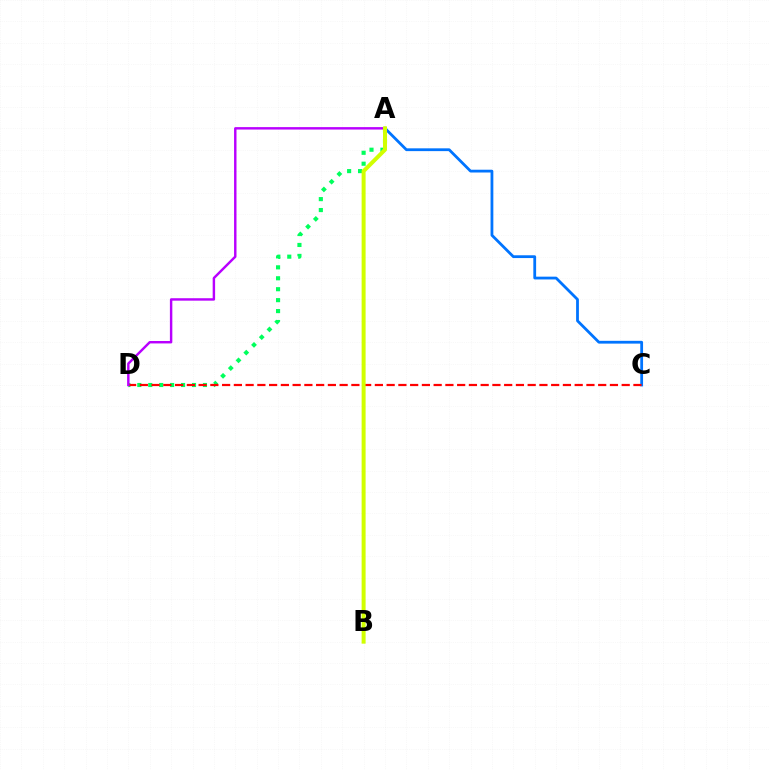{('A', 'D'): [{'color': '#00ff5c', 'line_style': 'dotted', 'thickness': 2.97}, {'color': '#b900ff', 'line_style': 'solid', 'thickness': 1.75}], ('A', 'C'): [{'color': '#0074ff', 'line_style': 'solid', 'thickness': 2.01}], ('C', 'D'): [{'color': '#ff0000', 'line_style': 'dashed', 'thickness': 1.6}], ('A', 'B'): [{'color': '#d1ff00', 'line_style': 'solid', 'thickness': 2.87}]}